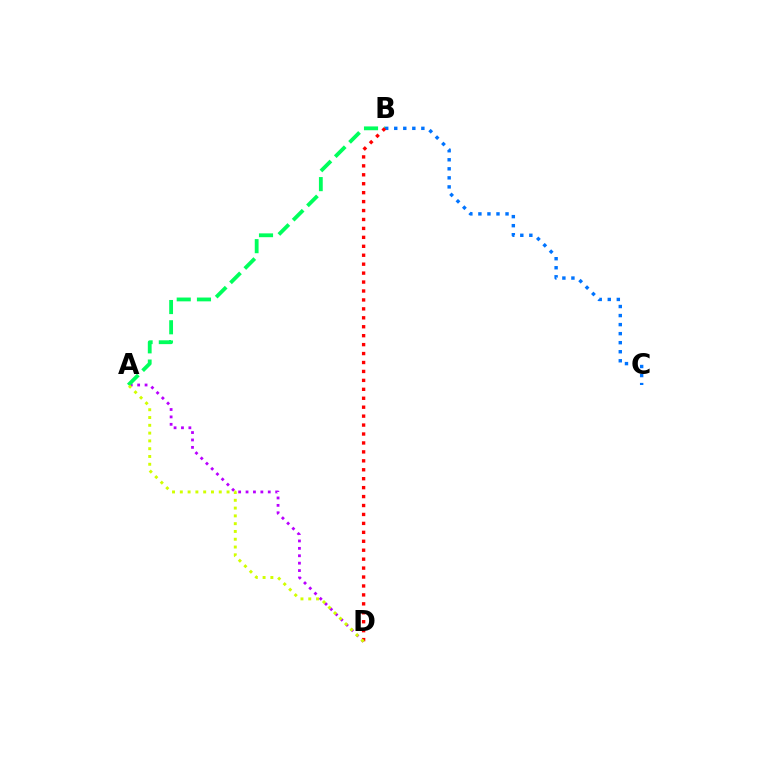{('B', 'C'): [{'color': '#0074ff', 'line_style': 'dotted', 'thickness': 2.46}], ('A', 'D'): [{'color': '#b900ff', 'line_style': 'dotted', 'thickness': 2.01}, {'color': '#d1ff00', 'line_style': 'dotted', 'thickness': 2.12}], ('A', 'B'): [{'color': '#00ff5c', 'line_style': 'dashed', 'thickness': 2.75}], ('B', 'D'): [{'color': '#ff0000', 'line_style': 'dotted', 'thickness': 2.43}]}